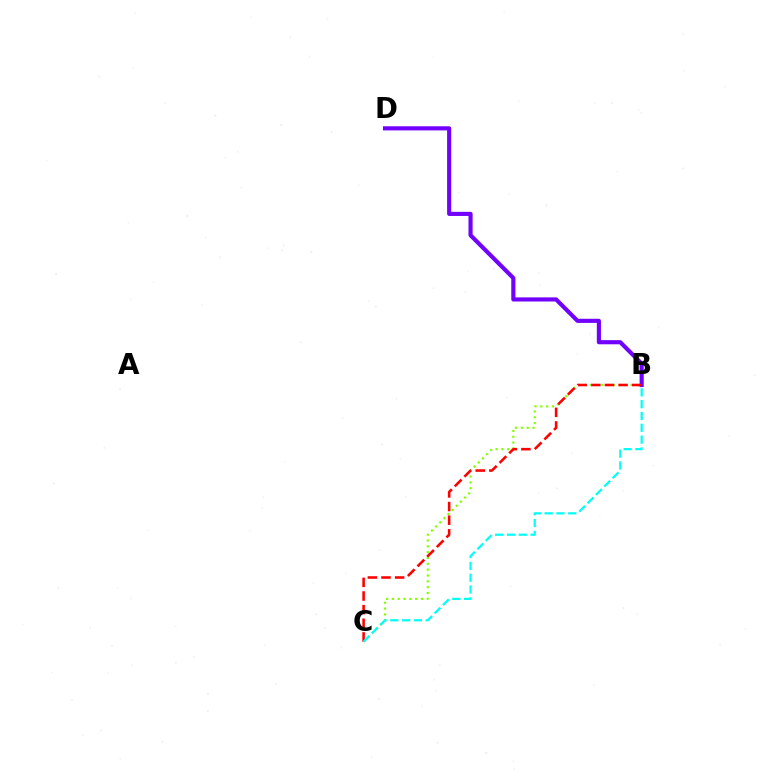{('B', 'C'): [{'color': '#84ff00', 'line_style': 'dotted', 'thickness': 1.59}, {'color': '#ff0000', 'line_style': 'dashed', 'thickness': 1.85}, {'color': '#00fff6', 'line_style': 'dashed', 'thickness': 1.6}], ('B', 'D'): [{'color': '#7200ff', 'line_style': 'solid', 'thickness': 2.97}]}